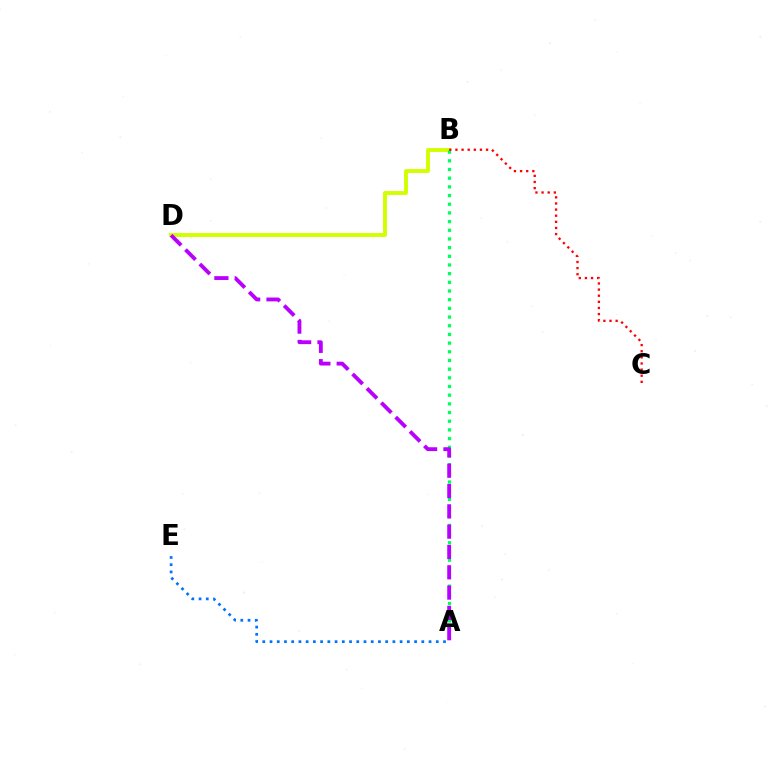{('B', 'D'): [{'color': '#d1ff00', 'line_style': 'solid', 'thickness': 2.81}], ('A', 'B'): [{'color': '#00ff5c', 'line_style': 'dotted', 'thickness': 2.36}], ('B', 'C'): [{'color': '#ff0000', 'line_style': 'dotted', 'thickness': 1.66}], ('A', 'E'): [{'color': '#0074ff', 'line_style': 'dotted', 'thickness': 1.96}], ('A', 'D'): [{'color': '#b900ff', 'line_style': 'dashed', 'thickness': 2.76}]}